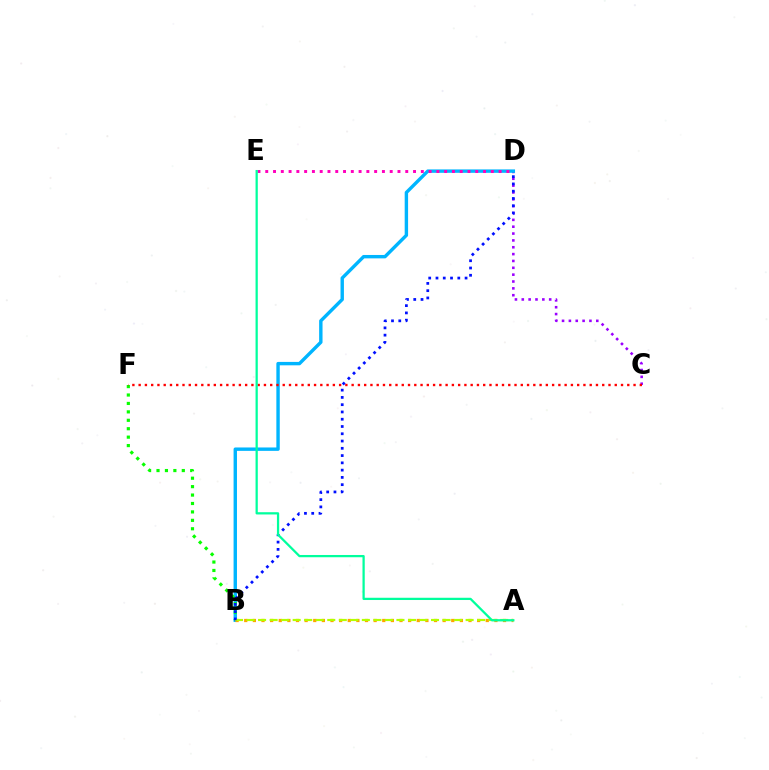{('C', 'D'): [{'color': '#9b00ff', 'line_style': 'dotted', 'thickness': 1.86}], ('B', 'D'): [{'color': '#00b5ff', 'line_style': 'solid', 'thickness': 2.45}, {'color': '#0010ff', 'line_style': 'dotted', 'thickness': 1.98}], ('B', 'F'): [{'color': '#08ff00', 'line_style': 'dotted', 'thickness': 2.29}], ('A', 'B'): [{'color': '#ffa500', 'line_style': 'dotted', 'thickness': 2.34}, {'color': '#b3ff00', 'line_style': 'dashed', 'thickness': 1.57}], ('D', 'E'): [{'color': '#ff00bd', 'line_style': 'dotted', 'thickness': 2.11}], ('C', 'F'): [{'color': '#ff0000', 'line_style': 'dotted', 'thickness': 1.7}], ('A', 'E'): [{'color': '#00ff9d', 'line_style': 'solid', 'thickness': 1.62}]}